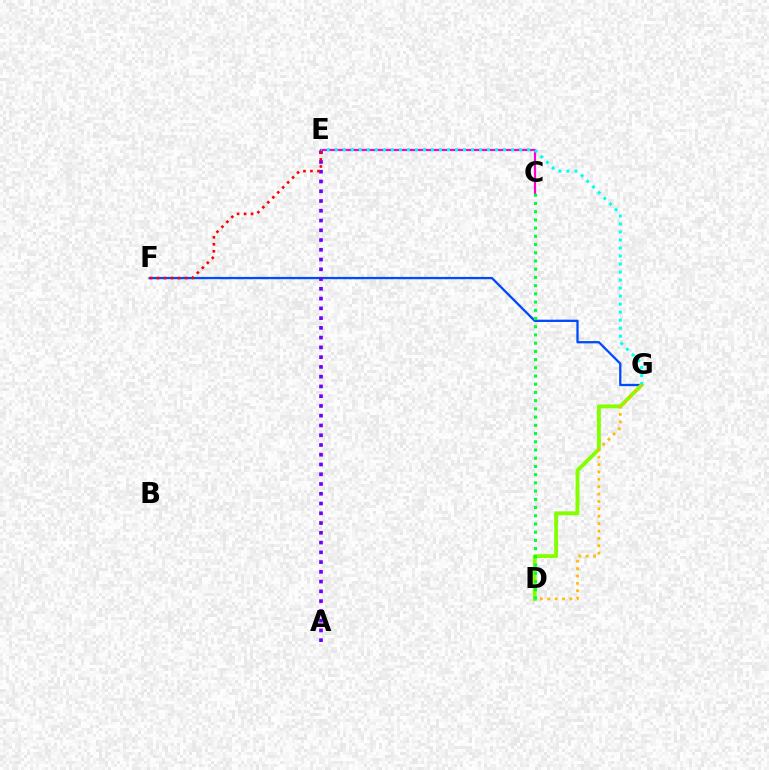{('F', 'G'): [{'color': '#004bff', 'line_style': 'solid', 'thickness': 1.66}], ('C', 'E'): [{'color': '#ff00cf', 'line_style': 'solid', 'thickness': 1.58}], ('A', 'E'): [{'color': '#7200ff', 'line_style': 'dotted', 'thickness': 2.65}], ('D', 'G'): [{'color': '#84ff00', 'line_style': 'solid', 'thickness': 2.78}, {'color': '#ffbd00', 'line_style': 'dotted', 'thickness': 2.0}], ('E', 'G'): [{'color': '#00fff6', 'line_style': 'dotted', 'thickness': 2.18}], ('E', 'F'): [{'color': '#ff0000', 'line_style': 'dotted', 'thickness': 1.9}], ('C', 'D'): [{'color': '#00ff39', 'line_style': 'dotted', 'thickness': 2.23}]}